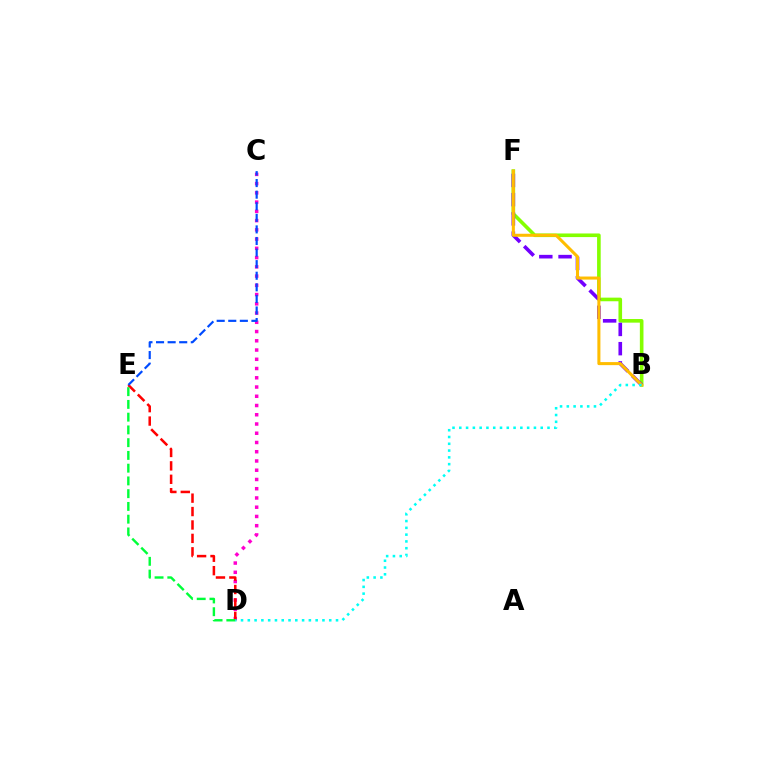{('B', 'F'): [{'color': '#84ff00', 'line_style': 'solid', 'thickness': 2.61}, {'color': '#7200ff', 'line_style': 'dashed', 'thickness': 2.61}, {'color': '#ffbd00', 'line_style': 'solid', 'thickness': 2.19}], ('C', 'D'): [{'color': '#ff00cf', 'line_style': 'dotted', 'thickness': 2.51}], ('D', 'E'): [{'color': '#ff0000', 'line_style': 'dashed', 'thickness': 1.82}, {'color': '#00ff39', 'line_style': 'dashed', 'thickness': 1.73}], ('B', 'D'): [{'color': '#00fff6', 'line_style': 'dotted', 'thickness': 1.84}], ('C', 'E'): [{'color': '#004bff', 'line_style': 'dashed', 'thickness': 1.57}]}